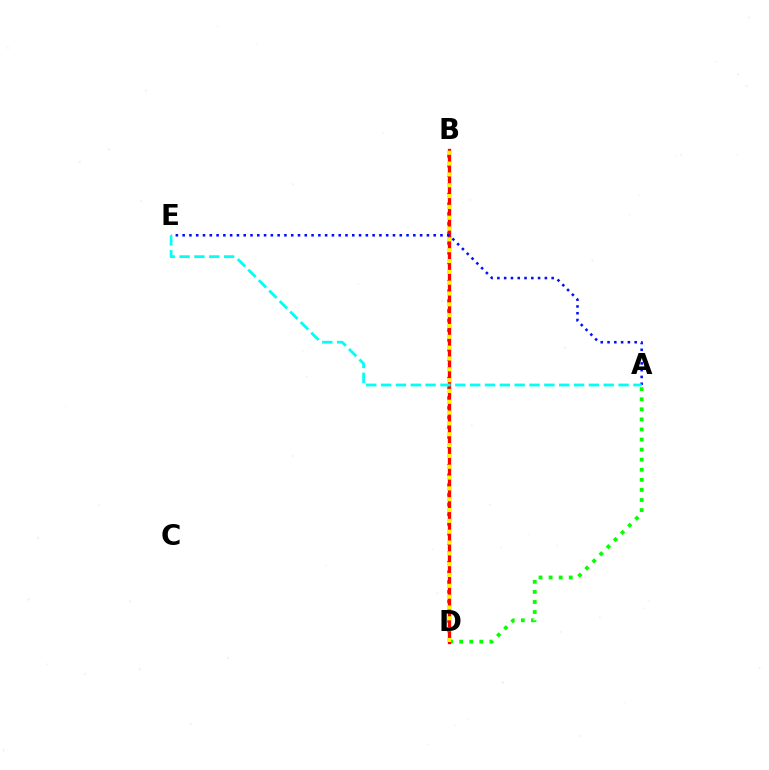{('A', 'D'): [{'color': '#08ff00', 'line_style': 'dotted', 'thickness': 2.74}], ('B', 'D'): [{'color': '#ee00ff', 'line_style': 'dotted', 'thickness': 2.63}, {'color': '#ff0000', 'line_style': 'solid', 'thickness': 2.38}, {'color': '#fcf500', 'line_style': 'dotted', 'thickness': 2.94}], ('A', 'E'): [{'color': '#0010ff', 'line_style': 'dotted', 'thickness': 1.84}, {'color': '#00fff6', 'line_style': 'dashed', 'thickness': 2.02}]}